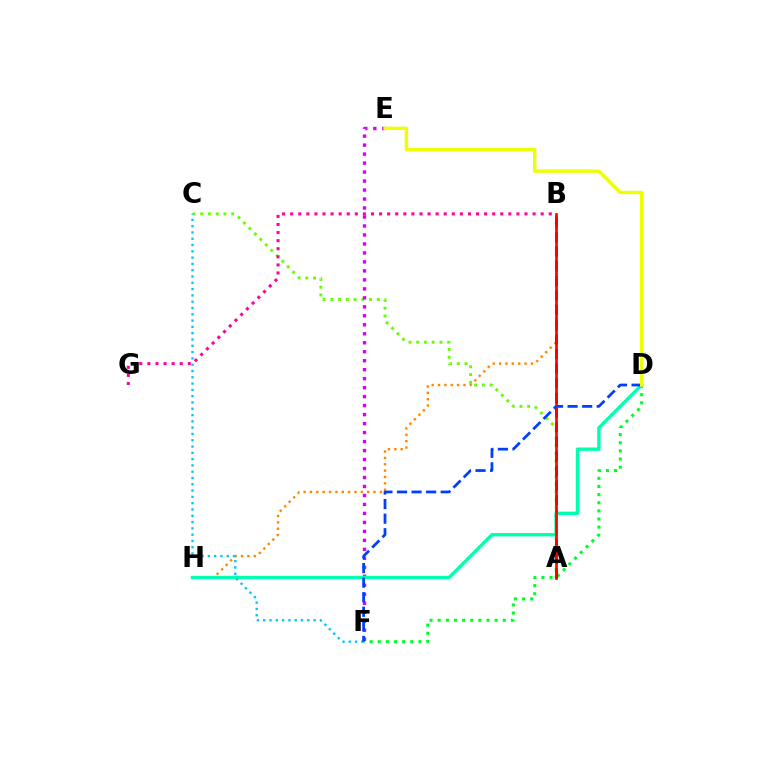{('D', 'F'): [{'color': '#00ff27', 'line_style': 'dotted', 'thickness': 2.21}, {'color': '#003fff', 'line_style': 'dashed', 'thickness': 1.98}], ('A', 'C'): [{'color': '#66ff00', 'line_style': 'dotted', 'thickness': 2.1}], ('E', 'F'): [{'color': '#d600ff', 'line_style': 'dotted', 'thickness': 2.44}], ('B', 'H'): [{'color': '#ff8800', 'line_style': 'dotted', 'thickness': 1.73}], ('A', 'B'): [{'color': '#4f00ff', 'line_style': 'dashed', 'thickness': 1.99}, {'color': '#ff0000', 'line_style': 'solid', 'thickness': 1.91}], ('D', 'H'): [{'color': '#00ffaf', 'line_style': 'solid', 'thickness': 2.42}], ('B', 'G'): [{'color': '#ff00a0', 'line_style': 'dotted', 'thickness': 2.2}], ('C', 'F'): [{'color': '#00c7ff', 'line_style': 'dotted', 'thickness': 1.71}], ('D', 'E'): [{'color': '#eeff00', 'line_style': 'solid', 'thickness': 2.41}]}